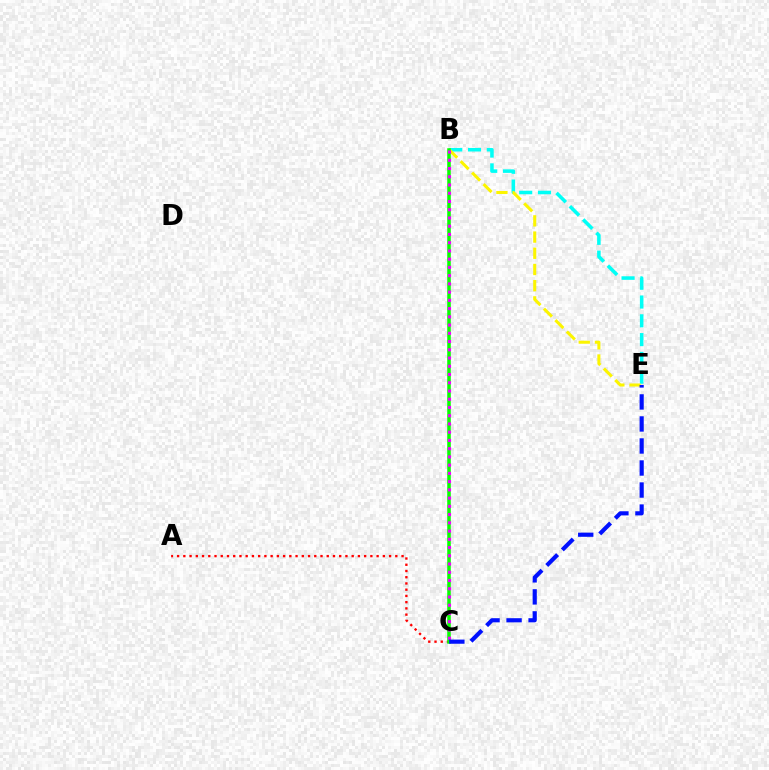{('B', 'E'): [{'color': '#00fff6', 'line_style': 'dashed', 'thickness': 2.55}, {'color': '#fcf500', 'line_style': 'dashed', 'thickness': 2.2}], ('A', 'C'): [{'color': '#ff0000', 'line_style': 'dotted', 'thickness': 1.69}], ('B', 'C'): [{'color': '#08ff00', 'line_style': 'solid', 'thickness': 2.54}, {'color': '#ee00ff', 'line_style': 'dotted', 'thickness': 2.24}], ('C', 'E'): [{'color': '#0010ff', 'line_style': 'dashed', 'thickness': 2.99}]}